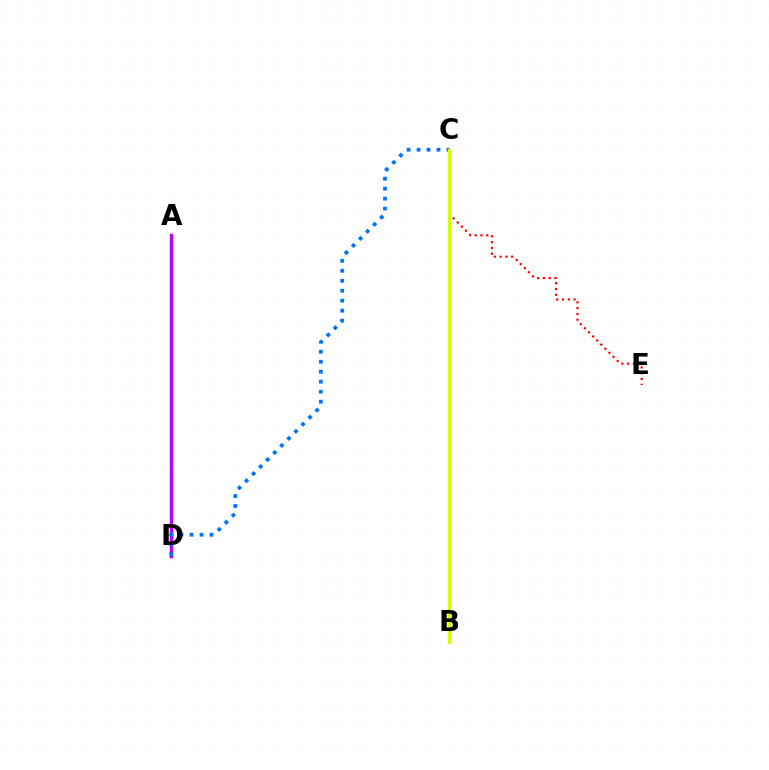{('C', 'E'): [{'color': '#ff0000', 'line_style': 'dotted', 'thickness': 1.57}], ('A', 'D'): [{'color': '#00ff5c', 'line_style': 'solid', 'thickness': 1.91}, {'color': '#b900ff', 'line_style': 'solid', 'thickness': 2.48}], ('C', 'D'): [{'color': '#0074ff', 'line_style': 'dotted', 'thickness': 2.71}], ('B', 'C'): [{'color': '#d1ff00', 'line_style': 'solid', 'thickness': 2.28}]}